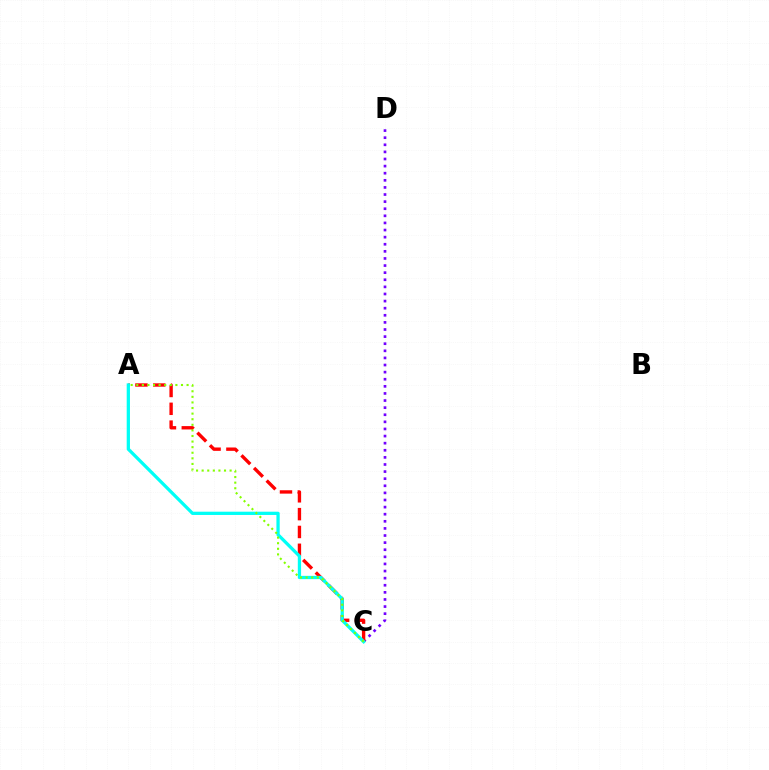{('C', 'D'): [{'color': '#7200ff', 'line_style': 'dotted', 'thickness': 1.93}], ('A', 'C'): [{'color': '#ff0000', 'line_style': 'dashed', 'thickness': 2.42}, {'color': '#00fff6', 'line_style': 'solid', 'thickness': 2.35}, {'color': '#84ff00', 'line_style': 'dotted', 'thickness': 1.52}]}